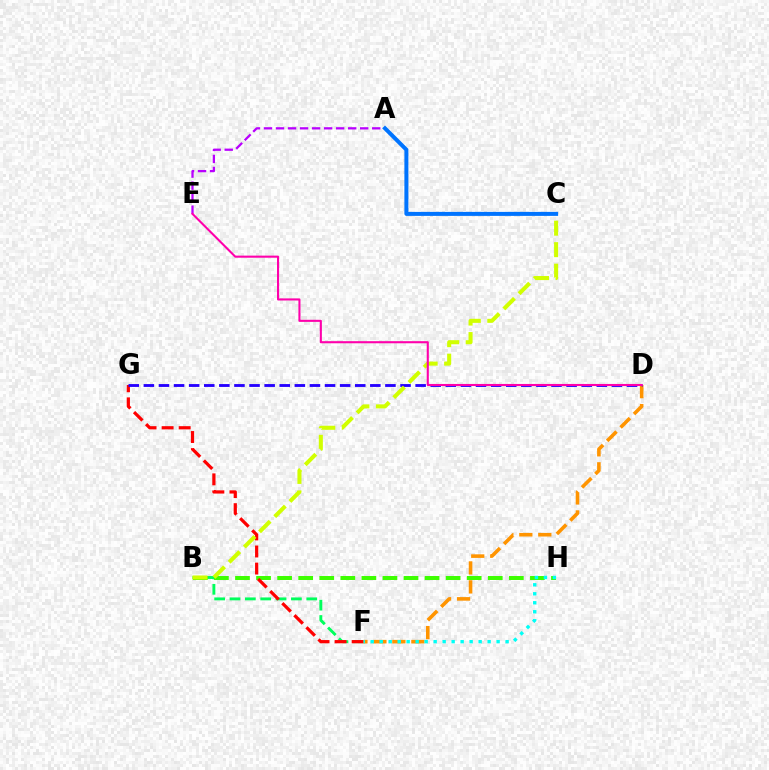{('B', 'F'): [{'color': '#00ff5c', 'line_style': 'dashed', 'thickness': 2.09}], ('B', 'H'): [{'color': '#3dff00', 'line_style': 'dashed', 'thickness': 2.86}], ('F', 'G'): [{'color': '#ff0000', 'line_style': 'dashed', 'thickness': 2.32}], ('D', 'F'): [{'color': '#ff9400', 'line_style': 'dashed', 'thickness': 2.58}], ('D', 'G'): [{'color': '#2500ff', 'line_style': 'dashed', 'thickness': 2.05}], ('A', 'E'): [{'color': '#b900ff', 'line_style': 'dashed', 'thickness': 1.63}], ('B', 'C'): [{'color': '#d1ff00', 'line_style': 'dashed', 'thickness': 2.92}], ('F', 'H'): [{'color': '#00fff6', 'line_style': 'dotted', 'thickness': 2.44}], ('D', 'E'): [{'color': '#ff00ac', 'line_style': 'solid', 'thickness': 1.51}], ('A', 'C'): [{'color': '#0074ff', 'line_style': 'solid', 'thickness': 2.88}]}